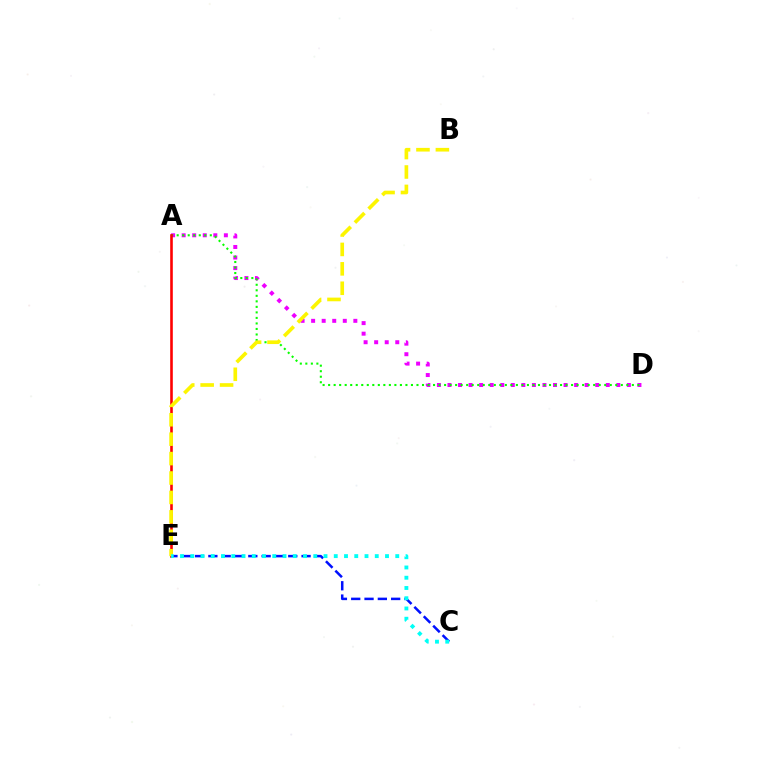{('A', 'D'): [{'color': '#ee00ff', 'line_style': 'dotted', 'thickness': 2.87}, {'color': '#08ff00', 'line_style': 'dotted', 'thickness': 1.5}], ('C', 'E'): [{'color': '#0010ff', 'line_style': 'dashed', 'thickness': 1.81}, {'color': '#00fff6', 'line_style': 'dotted', 'thickness': 2.78}], ('A', 'E'): [{'color': '#ff0000', 'line_style': 'solid', 'thickness': 1.88}], ('B', 'E'): [{'color': '#fcf500', 'line_style': 'dashed', 'thickness': 2.64}]}